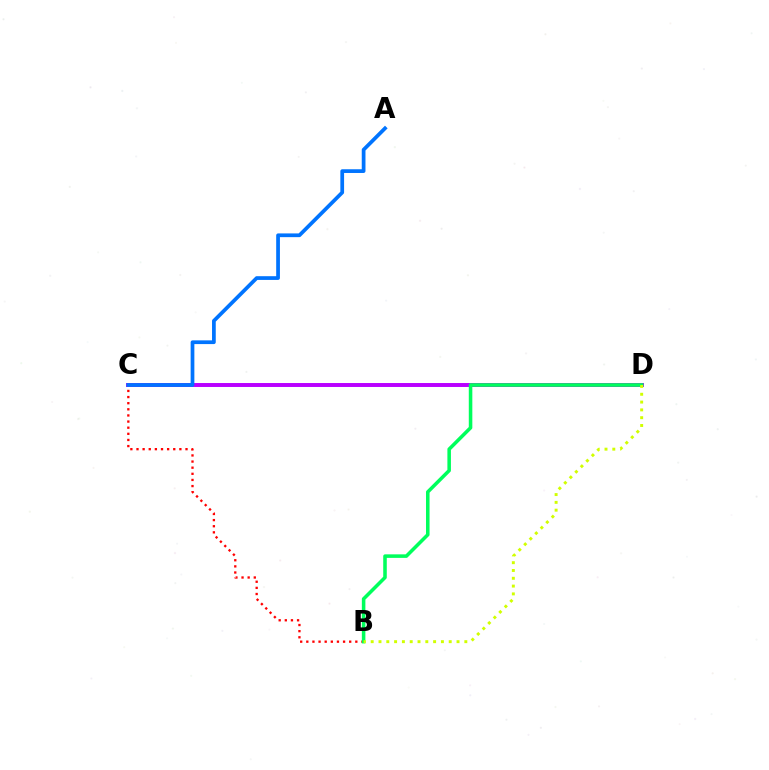{('C', 'D'): [{'color': '#b900ff', 'line_style': 'solid', 'thickness': 2.84}], ('B', 'C'): [{'color': '#ff0000', 'line_style': 'dotted', 'thickness': 1.66}], ('B', 'D'): [{'color': '#00ff5c', 'line_style': 'solid', 'thickness': 2.55}, {'color': '#d1ff00', 'line_style': 'dotted', 'thickness': 2.12}], ('A', 'C'): [{'color': '#0074ff', 'line_style': 'solid', 'thickness': 2.69}]}